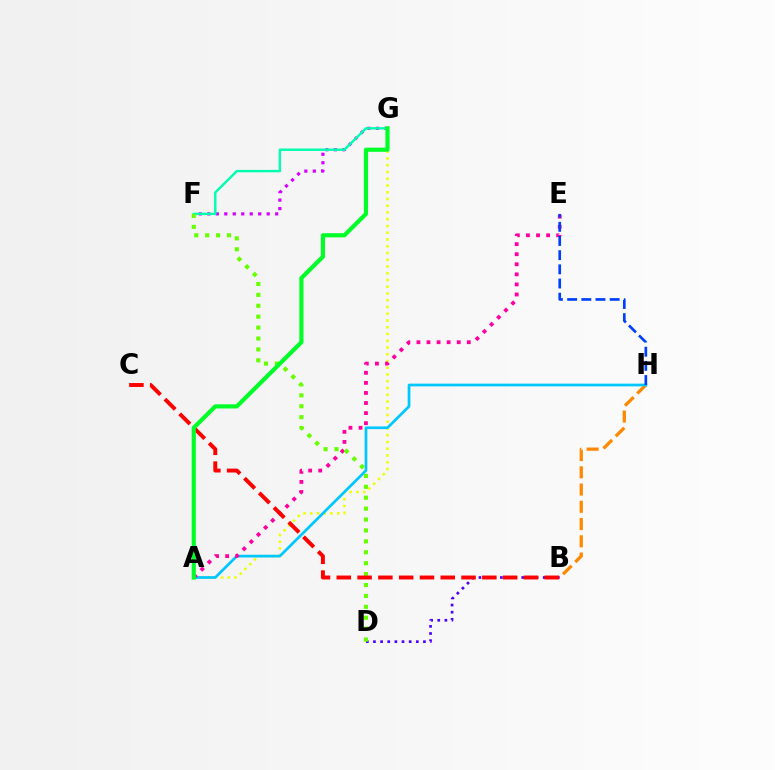{('B', 'D'): [{'color': '#4f00ff', 'line_style': 'dotted', 'thickness': 1.94}], ('B', 'H'): [{'color': '#ff8800', 'line_style': 'dashed', 'thickness': 2.34}], ('F', 'G'): [{'color': '#d600ff', 'line_style': 'dotted', 'thickness': 2.3}, {'color': '#00ffaf', 'line_style': 'solid', 'thickness': 1.74}], ('A', 'G'): [{'color': '#eeff00', 'line_style': 'dotted', 'thickness': 1.83}, {'color': '#00ff27', 'line_style': 'solid', 'thickness': 3.0}], ('A', 'H'): [{'color': '#00c7ff', 'line_style': 'solid', 'thickness': 1.96}], ('A', 'E'): [{'color': '#ff00a0', 'line_style': 'dotted', 'thickness': 2.74}], ('D', 'F'): [{'color': '#66ff00', 'line_style': 'dotted', 'thickness': 2.96}], ('E', 'H'): [{'color': '#003fff', 'line_style': 'dashed', 'thickness': 1.93}], ('B', 'C'): [{'color': '#ff0000', 'line_style': 'dashed', 'thickness': 2.82}]}